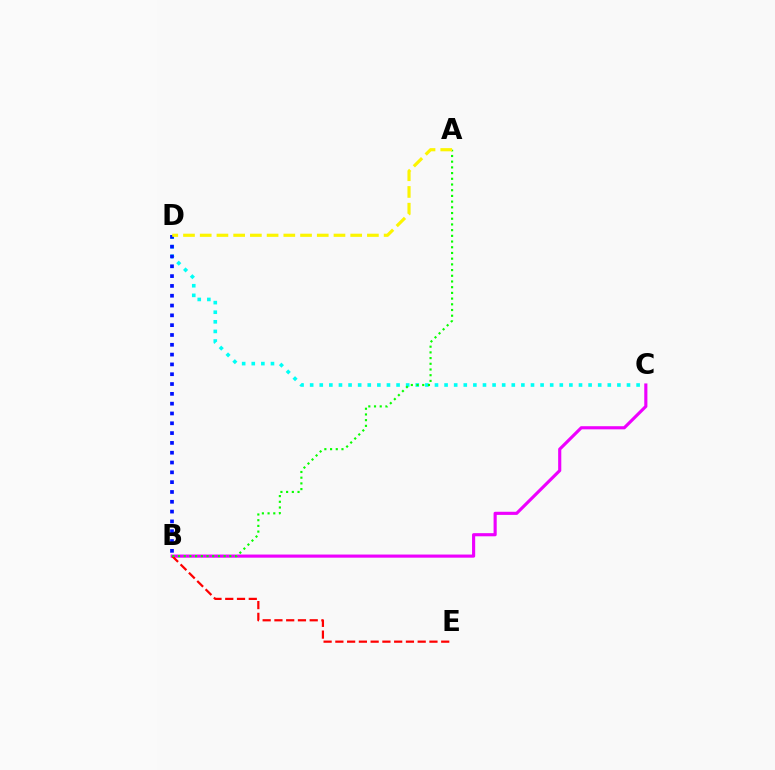{('B', 'C'): [{'color': '#ee00ff', 'line_style': 'solid', 'thickness': 2.26}], ('B', 'E'): [{'color': '#ff0000', 'line_style': 'dashed', 'thickness': 1.6}], ('C', 'D'): [{'color': '#00fff6', 'line_style': 'dotted', 'thickness': 2.61}], ('B', 'D'): [{'color': '#0010ff', 'line_style': 'dotted', 'thickness': 2.67}], ('A', 'B'): [{'color': '#08ff00', 'line_style': 'dotted', 'thickness': 1.55}], ('A', 'D'): [{'color': '#fcf500', 'line_style': 'dashed', 'thickness': 2.27}]}